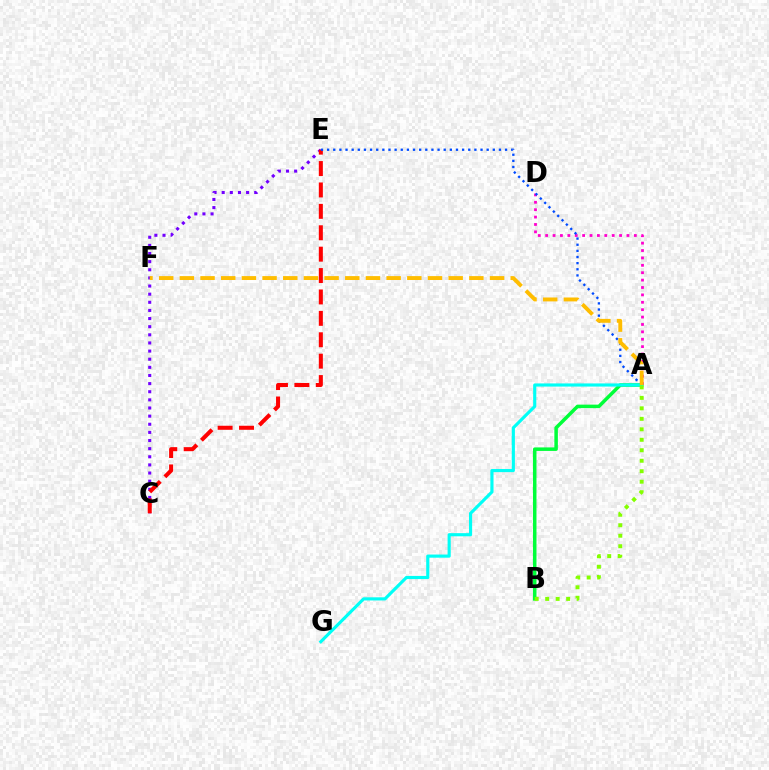{('A', 'B'): [{'color': '#00ff39', 'line_style': 'solid', 'thickness': 2.53}, {'color': '#84ff00', 'line_style': 'dotted', 'thickness': 2.85}], ('C', 'E'): [{'color': '#7200ff', 'line_style': 'dotted', 'thickness': 2.21}, {'color': '#ff0000', 'line_style': 'dashed', 'thickness': 2.91}], ('A', 'D'): [{'color': '#ff00cf', 'line_style': 'dotted', 'thickness': 2.01}], ('A', 'E'): [{'color': '#004bff', 'line_style': 'dotted', 'thickness': 1.67}], ('A', 'G'): [{'color': '#00fff6', 'line_style': 'solid', 'thickness': 2.26}], ('A', 'F'): [{'color': '#ffbd00', 'line_style': 'dashed', 'thickness': 2.81}]}